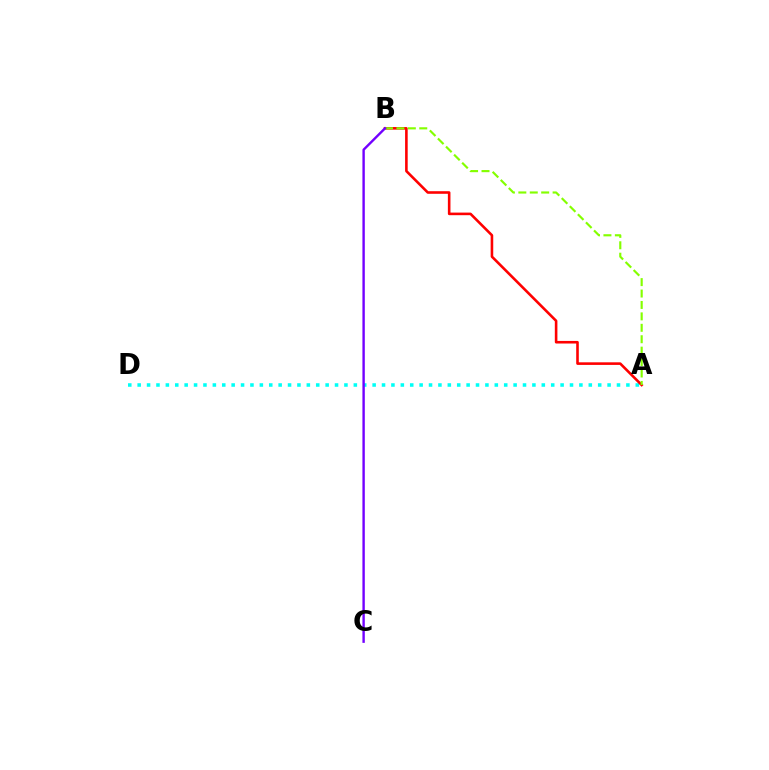{('A', 'D'): [{'color': '#00fff6', 'line_style': 'dotted', 'thickness': 2.55}], ('A', 'B'): [{'color': '#ff0000', 'line_style': 'solid', 'thickness': 1.87}, {'color': '#84ff00', 'line_style': 'dashed', 'thickness': 1.55}], ('B', 'C'): [{'color': '#7200ff', 'line_style': 'solid', 'thickness': 1.72}]}